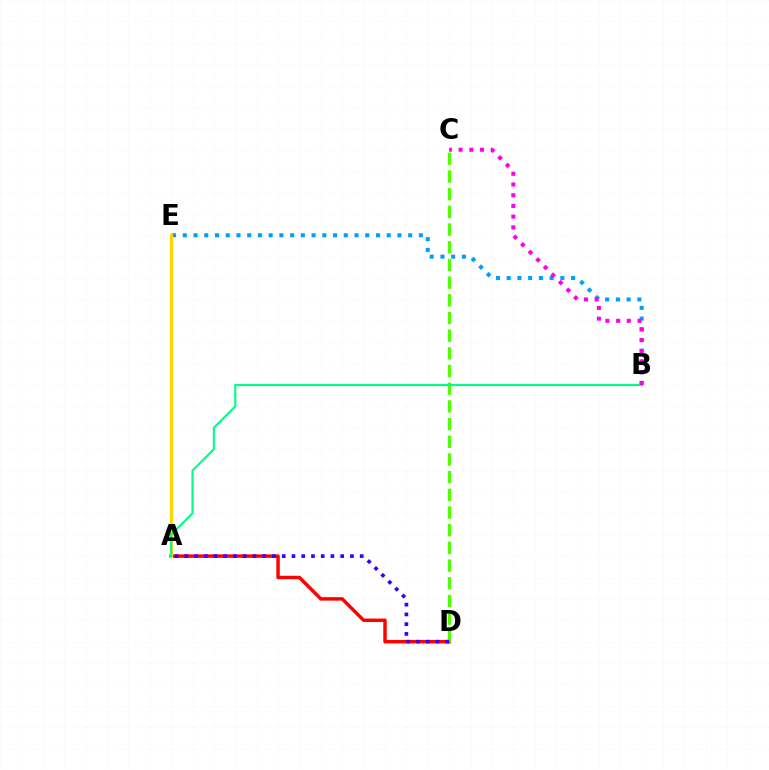{('B', 'E'): [{'color': '#009eff', 'line_style': 'dotted', 'thickness': 2.92}], ('A', 'D'): [{'color': '#ff0000', 'line_style': 'solid', 'thickness': 2.48}, {'color': '#3700ff', 'line_style': 'dotted', 'thickness': 2.65}], ('C', 'D'): [{'color': '#4fff00', 'line_style': 'dashed', 'thickness': 2.4}], ('A', 'E'): [{'color': '#ffd500', 'line_style': 'solid', 'thickness': 2.29}], ('A', 'B'): [{'color': '#00ff86', 'line_style': 'solid', 'thickness': 1.54}], ('B', 'C'): [{'color': '#ff00ed', 'line_style': 'dotted', 'thickness': 2.91}]}